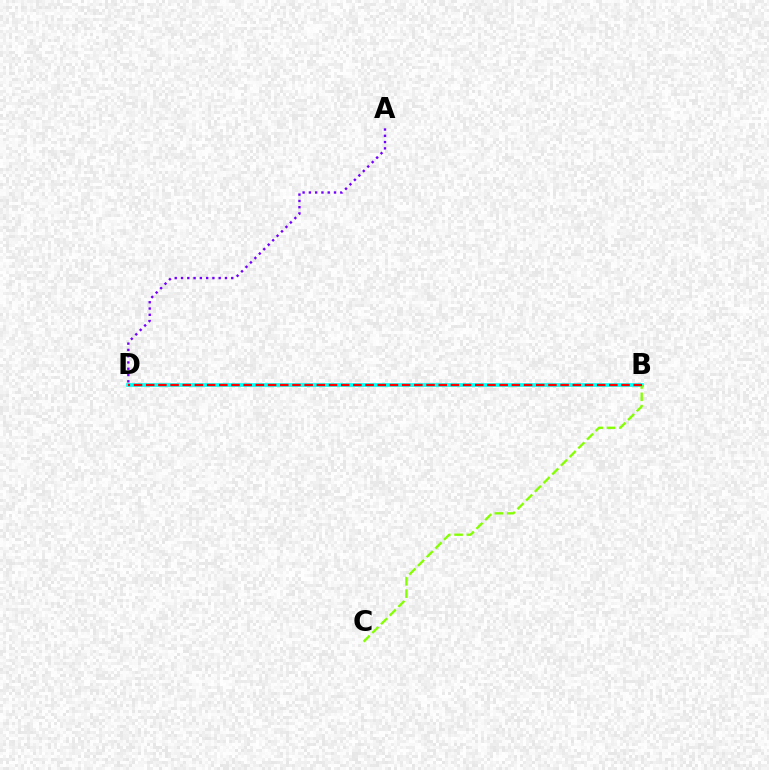{('B', 'D'): [{'color': '#00fff6', 'line_style': 'solid', 'thickness': 2.63}, {'color': '#ff0000', 'line_style': 'dashed', 'thickness': 1.66}], ('B', 'C'): [{'color': '#84ff00', 'line_style': 'dashed', 'thickness': 1.67}], ('A', 'D'): [{'color': '#7200ff', 'line_style': 'dotted', 'thickness': 1.71}]}